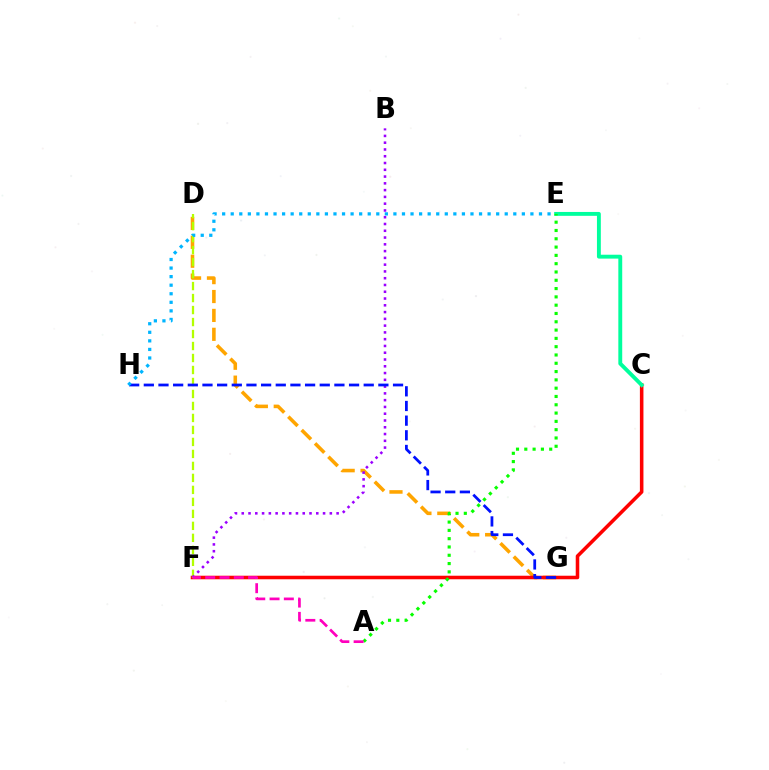{('D', 'G'): [{'color': '#ffa500', 'line_style': 'dashed', 'thickness': 2.57}], ('C', 'F'): [{'color': '#ff0000', 'line_style': 'solid', 'thickness': 2.55}], ('D', 'F'): [{'color': '#b3ff00', 'line_style': 'dashed', 'thickness': 1.63}], ('C', 'E'): [{'color': '#00ff9d', 'line_style': 'solid', 'thickness': 2.79}], ('A', 'E'): [{'color': '#08ff00', 'line_style': 'dotted', 'thickness': 2.25}], ('B', 'F'): [{'color': '#9b00ff', 'line_style': 'dotted', 'thickness': 1.84}], ('A', 'F'): [{'color': '#ff00bd', 'line_style': 'dashed', 'thickness': 1.94}], ('G', 'H'): [{'color': '#0010ff', 'line_style': 'dashed', 'thickness': 1.99}], ('E', 'H'): [{'color': '#00b5ff', 'line_style': 'dotted', 'thickness': 2.33}]}